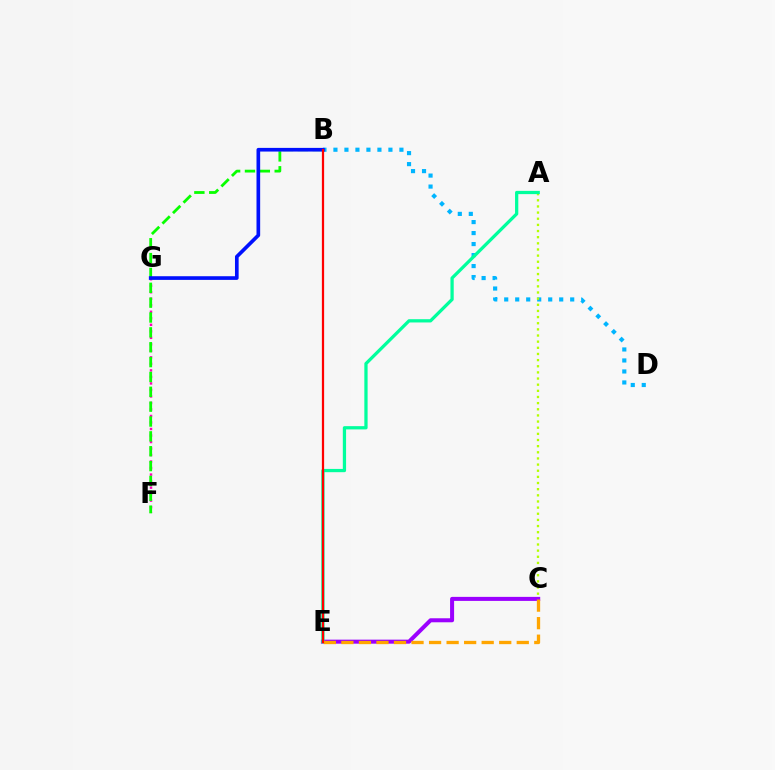{('B', 'D'): [{'color': '#00b5ff', 'line_style': 'dotted', 'thickness': 2.99}], ('A', 'C'): [{'color': '#b3ff00', 'line_style': 'dotted', 'thickness': 1.67}], ('F', 'G'): [{'color': '#ff00bd', 'line_style': 'dotted', 'thickness': 1.77}], ('C', 'E'): [{'color': '#9b00ff', 'line_style': 'solid', 'thickness': 2.89}, {'color': '#ffa500', 'line_style': 'dashed', 'thickness': 2.38}], ('B', 'F'): [{'color': '#08ff00', 'line_style': 'dashed', 'thickness': 2.02}], ('B', 'G'): [{'color': '#0010ff', 'line_style': 'solid', 'thickness': 2.64}], ('A', 'E'): [{'color': '#00ff9d', 'line_style': 'solid', 'thickness': 2.35}], ('B', 'E'): [{'color': '#ff0000', 'line_style': 'solid', 'thickness': 1.61}]}